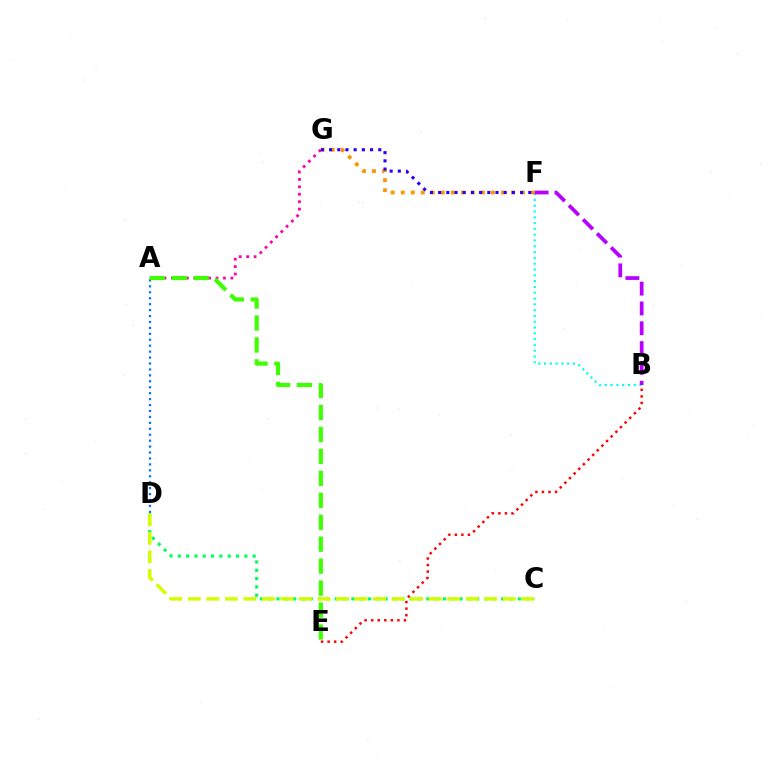{('B', 'F'): [{'color': '#00fff6', 'line_style': 'dotted', 'thickness': 1.58}, {'color': '#b900ff', 'line_style': 'dashed', 'thickness': 2.69}], ('F', 'G'): [{'color': '#ff9400', 'line_style': 'dotted', 'thickness': 2.72}, {'color': '#2500ff', 'line_style': 'dotted', 'thickness': 2.23}], ('A', 'G'): [{'color': '#ff00ac', 'line_style': 'dotted', 'thickness': 2.02}], ('A', 'D'): [{'color': '#0074ff', 'line_style': 'dotted', 'thickness': 1.61}], ('A', 'E'): [{'color': '#3dff00', 'line_style': 'dashed', 'thickness': 2.98}], ('C', 'D'): [{'color': '#00ff5c', 'line_style': 'dotted', 'thickness': 2.26}, {'color': '#d1ff00', 'line_style': 'dashed', 'thickness': 2.52}], ('B', 'E'): [{'color': '#ff0000', 'line_style': 'dotted', 'thickness': 1.78}]}